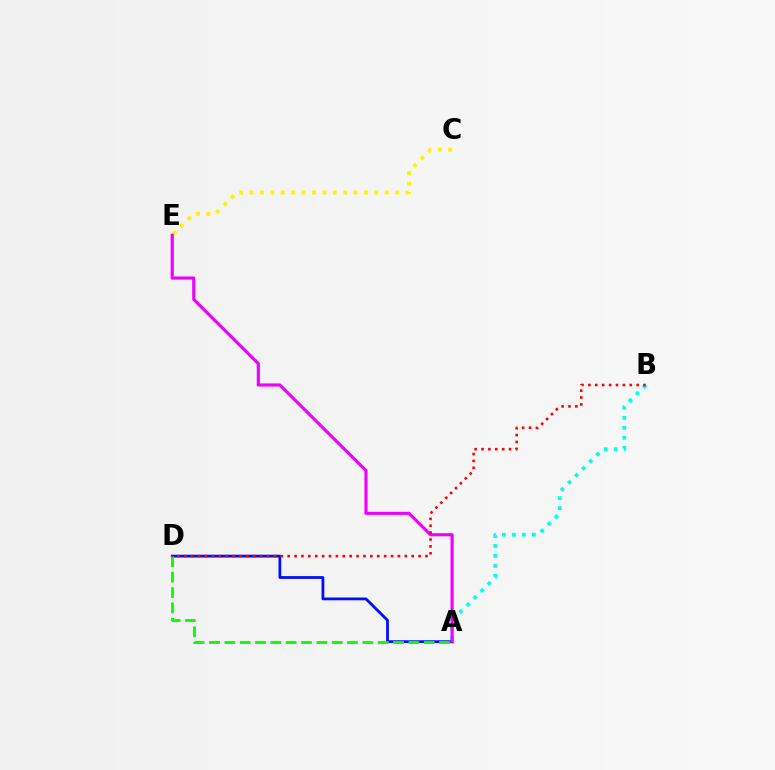{('C', 'E'): [{'color': '#fcf500', 'line_style': 'dotted', 'thickness': 2.83}], ('A', 'D'): [{'color': '#0010ff', 'line_style': 'solid', 'thickness': 2.01}, {'color': '#08ff00', 'line_style': 'dashed', 'thickness': 2.08}], ('A', 'B'): [{'color': '#00fff6', 'line_style': 'dotted', 'thickness': 2.71}], ('A', 'E'): [{'color': '#ee00ff', 'line_style': 'solid', 'thickness': 2.26}], ('B', 'D'): [{'color': '#ff0000', 'line_style': 'dotted', 'thickness': 1.87}]}